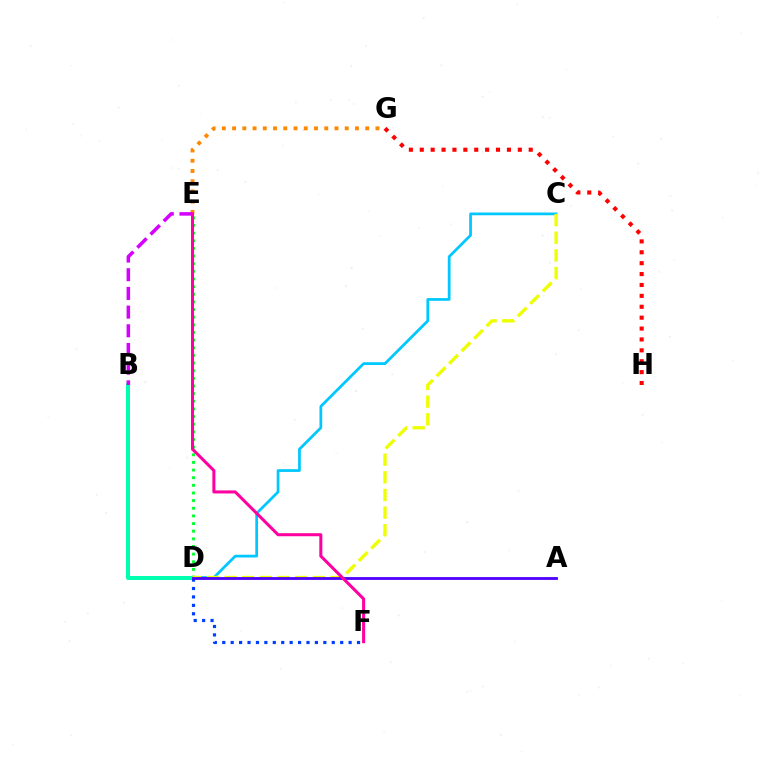{('B', 'D'): [{'color': '#66ff00', 'line_style': 'dotted', 'thickness': 1.52}, {'color': '#00ffaf', 'line_style': 'solid', 'thickness': 2.88}], ('C', 'D'): [{'color': '#00c7ff', 'line_style': 'solid', 'thickness': 1.97}, {'color': '#eeff00', 'line_style': 'dashed', 'thickness': 2.4}], ('E', 'G'): [{'color': '#ff8800', 'line_style': 'dotted', 'thickness': 2.78}], ('D', 'E'): [{'color': '#00ff27', 'line_style': 'dotted', 'thickness': 2.08}], ('D', 'F'): [{'color': '#003fff', 'line_style': 'dotted', 'thickness': 2.29}], ('A', 'D'): [{'color': '#4f00ff', 'line_style': 'solid', 'thickness': 2.04}], ('G', 'H'): [{'color': '#ff0000', 'line_style': 'dotted', 'thickness': 2.96}], ('B', 'E'): [{'color': '#d600ff', 'line_style': 'dashed', 'thickness': 2.54}], ('E', 'F'): [{'color': '#ff00a0', 'line_style': 'solid', 'thickness': 2.19}]}